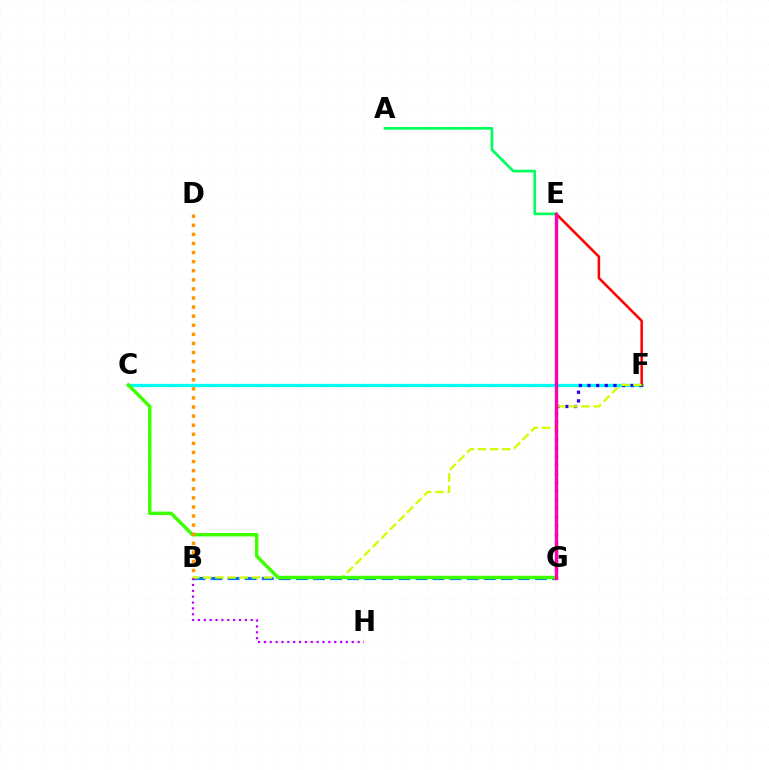{('C', 'F'): [{'color': '#00fff6', 'line_style': 'solid', 'thickness': 2.35}], ('F', 'G'): [{'color': '#2500ff', 'line_style': 'dotted', 'thickness': 2.35}], ('E', 'F'): [{'color': '#ff0000', 'line_style': 'solid', 'thickness': 1.82}], ('B', 'G'): [{'color': '#0074ff', 'line_style': 'dashed', 'thickness': 2.32}], ('A', 'E'): [{'color': '#00ff5c', 'line_style': 'solid', 'thickness': 1.93}], ('B', 'F'): [{'color': '#d1ff00', 'line_style': 'dashed', 'thickness': 1.65}], ('C', 'G'): [{'color': '#3dff00', 'line_style': 'solid', 'thickness': 2.47}], ('B', 'H'): [{'color': '#b900ff', 'line_style': 'dotted', 'thickness': 1.59}], ('B', 'D'): [{'color': '#ff9400', 'line_style': 'dotted', 'thickness': 2.47}], ('E', 'G'): [{'color': '#ff00ac', 'line_style': 'solid', 'thickness': 2.43}]}